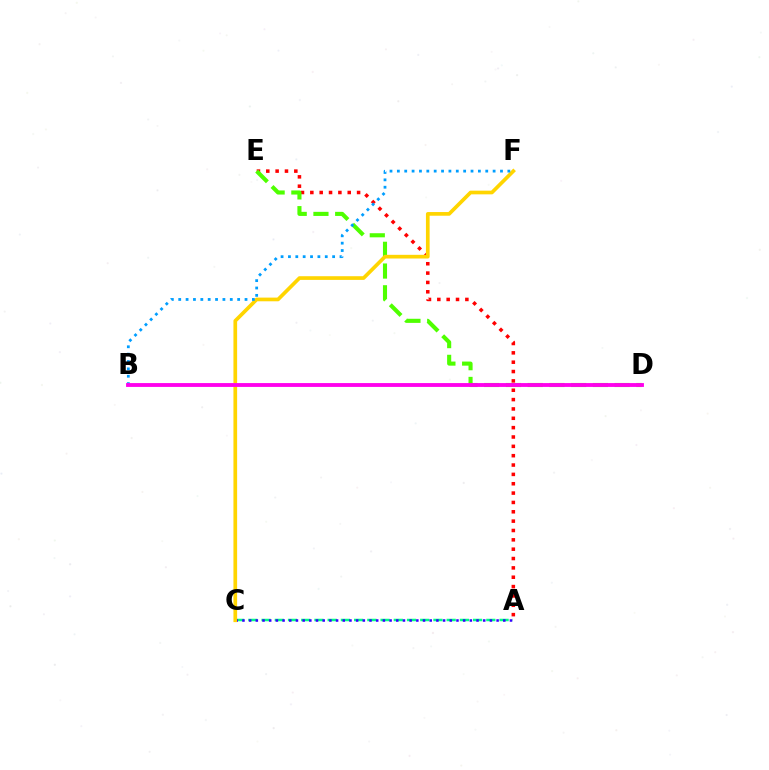{('A', 'E'): [{'color': '#ff0000', 'line_style': 'dotted', 'thickness': 2.54}], ('A', 'C'): [{'color': '#00ff86', 'line_style': 'dashed', 'thickness': 1.8}, {'color': '#3700ff', 'line_style': 'dotted', 'thickness': 1.82}], ('D', 'E'): [{'color': '#4fff00', 'line_style': 'dashed', 'thickness': 2.95}], ('C', 'F'): [{'color': '#ffd500', 'line_style': 'solid', 'thickness': 2.65}], ('B', 'F'): [{'color': '#009eff', 'line_style': 'dotted', 'thickness': 2.0}], ('B', 'D'): [{'color': '#ff00ed', 'line_style': 'solid', 'thickness': 2.77}]}